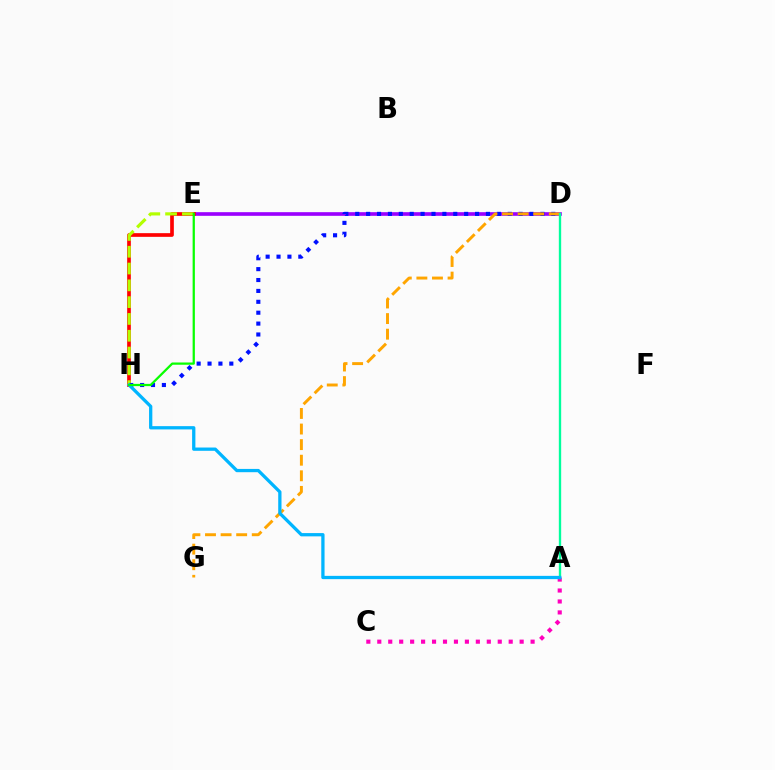{('D', 'E'): [{'color': '#9b00ff', 'line_style': 'solid', 'thickness': 2.63}], ('E', 'H'): [{'color': '#ff0000', 'line_style': 'solid', 'thickness': 2.65}, {'color': '#b3ff00', 'line_style': 'dashed', 'thickness': 2.28}, {'color': '#08ff00', 'line_style': 'solid', 'thickness': 1.62}], ('D', 'H'): [{'color': '#0010ff', 'line_style': 'dotted', 'thickness': 2.96}], ('A', 'C'): [{'color': '#ff00bd', 'line_style': 'dotted', 'thickness': 2.98}], ('D', 'G'): [{'color': '#ffa500', 'line_style': 'dashed', 'thickness': 2.12}], ('A', 'D'): [{'color': '#00ff9d', 'line_style': 'solid', 'thickness': 1.69}], ('A', 'H'): [{'color': '#00b5ff', 'line_style': 'solid', 'thickness': 2.36}]}